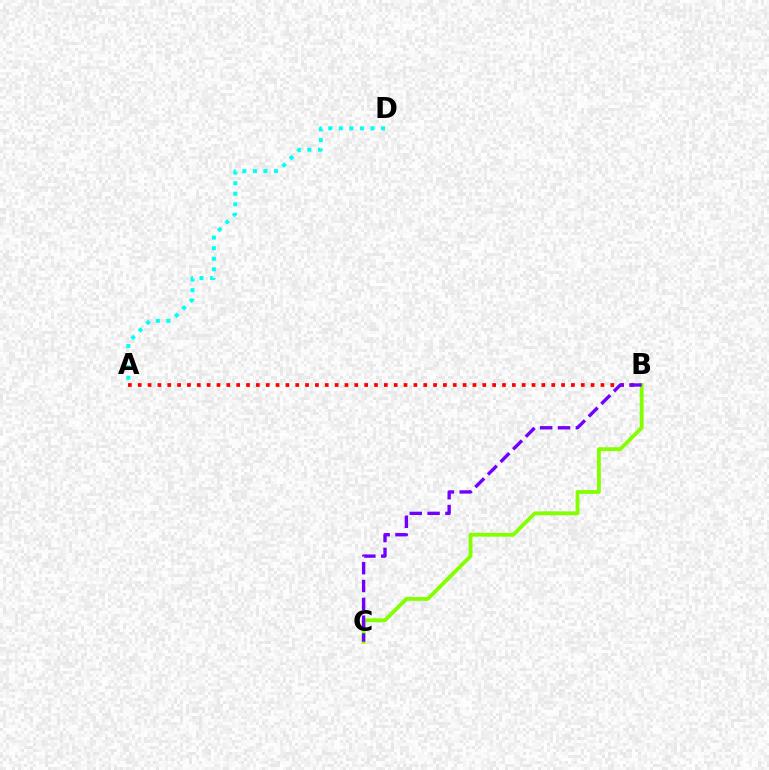{('A', 'B'): [{'color': '#ff0000', 'line_style': 'dotted', 'thickness': 2.67}], ('B', 'C'): [{'color': '#84ff00', 'line_style': 'solid', 'thickness': 2.76}, {'color': '#7200ff', 'line_style': 'dashed', 'thickness': 2.42}], ('A', 'D'): [{'color': '#00fff6', 'line_style': 'dotted', 'thickness': 2.87}]}